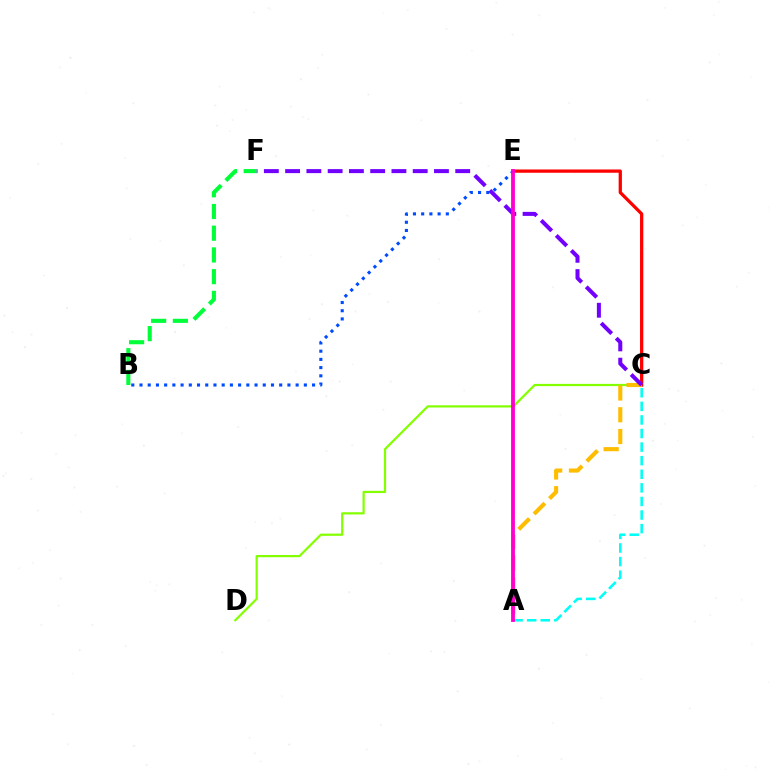{('A', 'C'): [{'color': '#00fff6', 'line_style': 'dashed', 'thickness': 1.85}, {'color': '#ffbd00', 'line_style': 'dashed', 'thickness': 2.96}], ('B', 'F'): [{'color': '#00ff39', 'line_style': 'dashed', 'thickness': 2.95}], ('C', 'D'): [{'color': '#84ff00', 'line_style': 'solid', 'thickness': 1.6}], ('B', 'E'): [{'color': '#004bff', 'line_style': 'dotted', 'thickness': 2.23}], ('C', 'E'): [{'color': '#ff0000', 'line_style': 'solid', 'thickness': 2.36}], ('C', 'F'): [{'color': '#7200ff', 'line_style': 'dashed', 'thickness': 2.89}], ('A', 'E'): [{'color': '#ff00cf', 'line_style': 'solid', 'thickness': 2.75}]}